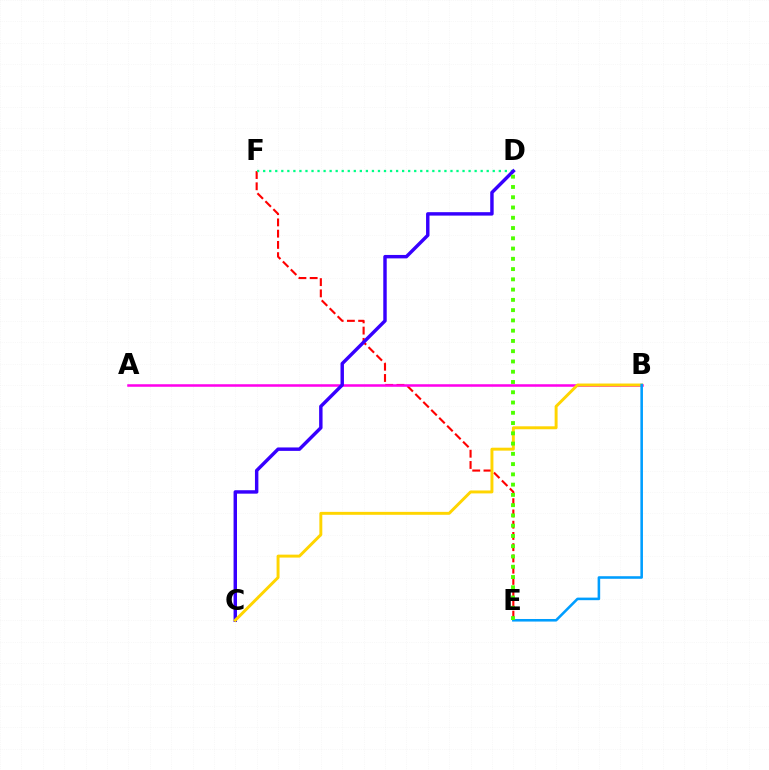{('E', 'F'): [{'color': '#ff0000', 'line_style': 'dashed', 'thickness': 1.53}], ('A', 'B'): [{'color': '#ff00ed', 'line_style': 'solid', 'thickness': 1.82}], ('D', 'F'): [{'color': '#00ff86', 'line_style': 'dotted', 'thickness': 1.64}], ('C', 'D'): [{'color': '#3700ff', 'line_style': 'solid', 'thickness': 2.47}], ('B', 'C'): [{'color': '#ffd500', 'line_style': 'solid', 'thickness': 2.12}], ('B', 'E'): [{'color': '#009eff', 'line_style': 'solid', 'thickness': 1.85}], ('D', 'E'): [{'color': '#4fff00', 'line_style': 'dotted', 'thickness': 2.79}]}